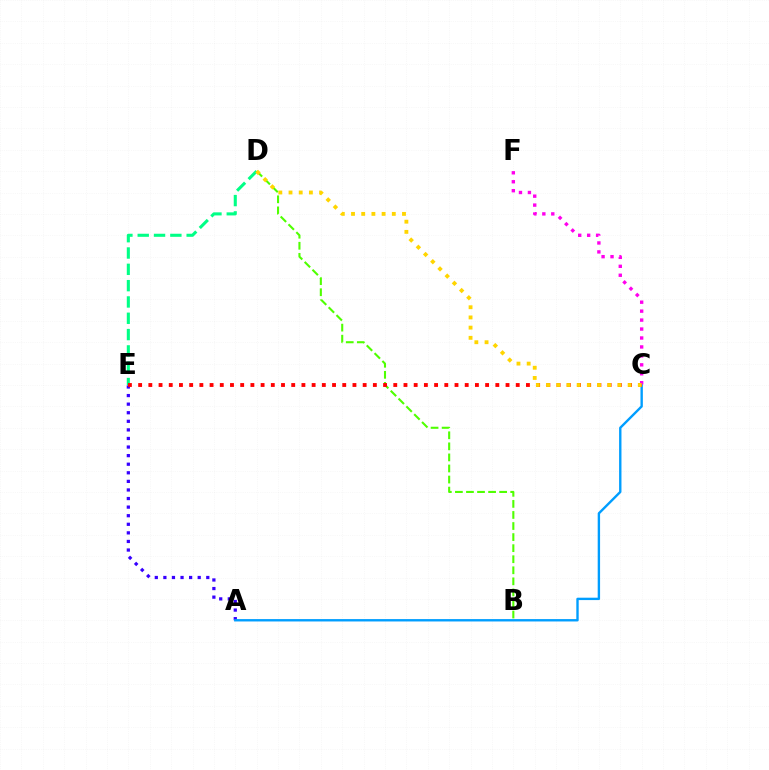{('D', 'E'): [{'color': '#00ff86', 'line_style': 'dashed', 'thickness': 2.22}], ('B', 'D'): [{'color': '#4fff00', 'line_style': 'dashed', 'thickness': 1.5}], ('A', 'E'): [{'color': '#3700ff', 'line_style': 'dotted', 'thickness': 2.33}], ('A', 'C'): [{'color': '#009eff', 'line_style': 'solid', 'thickness': 1.71}], ('C', 'E'): [{'color': '#ff0000', 'line_style': 'dotted', 'thickness': 2.77}], ('C', 'F'): [{'color': '#ff00ed', 'line_style': 'dotted', 'thickness': 2.43}], ('C', 'D'): [{'color': '#ffd500', 'line_style': 'dotted', 'thickness': 2.77}]}